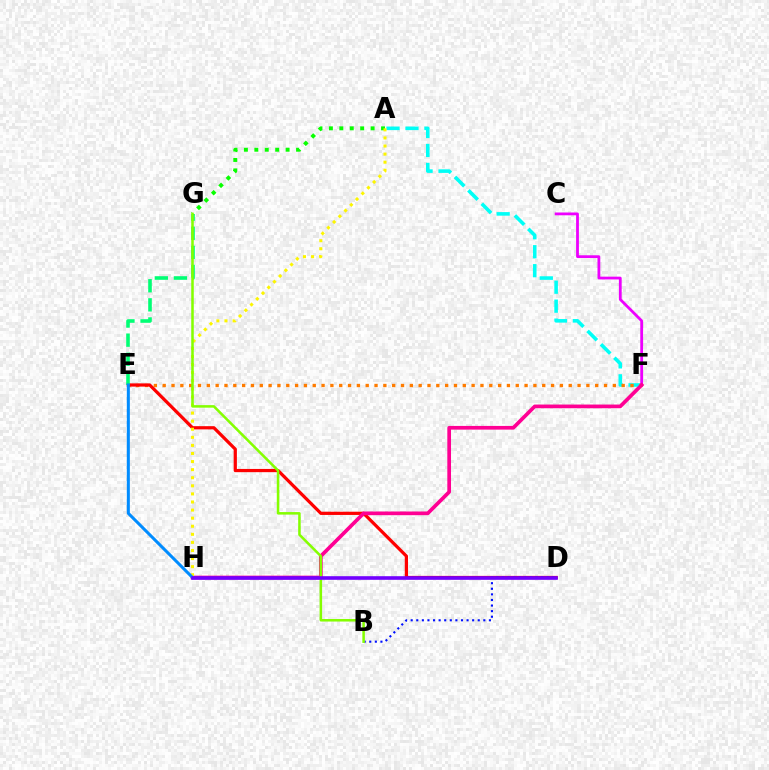{('A', 'F'): [{'color': '#00fff6', 'line_style': 'dashed', 'thickness': 2.58}], ('E', 'F'): [{'color': '#ff7c00', 'line_style': 'dotted', 'thickness': 2.4}], ('D', 'E'): [{'color': '#ff0000', 'line_style': 'solid', 'thickness': 2.32}], ('C', 'F'): [{'color': '#ee00ff', 'line_style': 'solid', 'thickness': 2.01}], ('B', 'D'): [{'color': '#0010ff', 'line_style': 'dotted', 'thickness': 1.52}], ('F', 'H'): [{'color': '#ff0094', 'line_style': 'solid', 'thickness': 2.66}], ('E', 'G'): [{'color': '#00ff74', 'line_style': 'dashed', 'thickness': 2.59}], ('A', 'G'): [{'color': '#08ff00', 'line_style': 'dotted', 'thickness': 2.83}], ('A', 'H'): [{'color': '#fcf500', 'line_style': 'dotted', 'thickness': 2.2}], ('B', 'G'): [{'color': '#84ff00', 'line_style': 'solid', 'thickness': 1.82}], ('E', 'H'): [{'color': '#008cff', 'line_style': 'solid', 'thickness': 2.18}], ('D', 'H'): [{'color': '#7200ff', 'line_style': 'solid', 'thickness': 2.6}]}